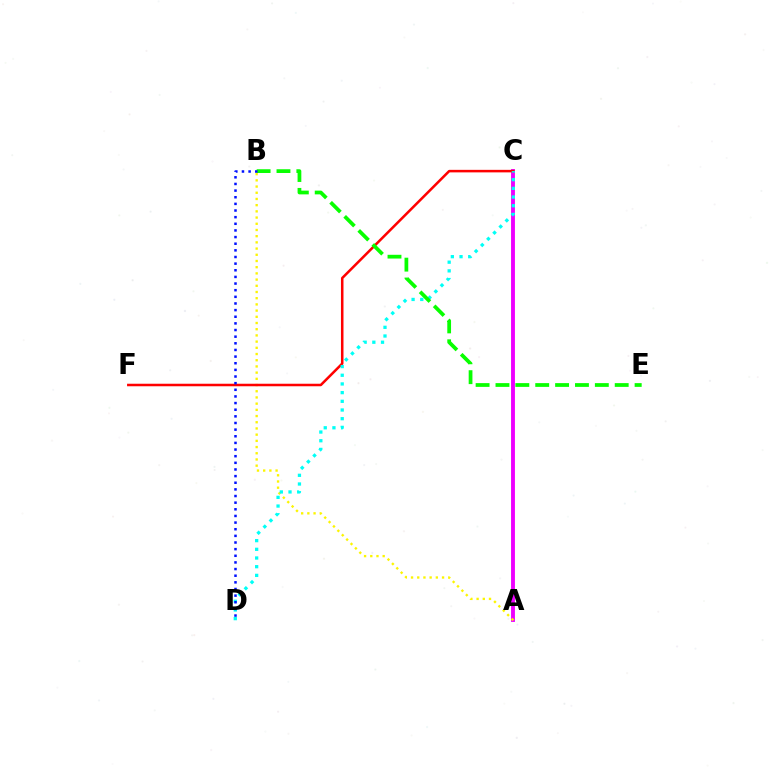{('A', 'C'): [{'color': '#ee00ff', 'line_style': 'solid', 'thickness': 2.79}], ('A', 'B'): [{'color': '#fcf500', 'line_style': 'dotted', 'thickness': 1.69}], ('C', 'F'): [{'color': '#ff0000', 'line_style': 'solid', 'thickness': 1.82}], ('C', 'D'): [{'color': '#00fff6', 'line_style': 'dotted', 'thickness': 2.36}], ('B', 'E'): [{'color': '#08ff00', 'line_style': 'dashed', 'thickness': 2.7}], ('B', 'D'): [{'color': '#0010ff', 'line_style': 'dotted', 'thickness': 1.8}]}